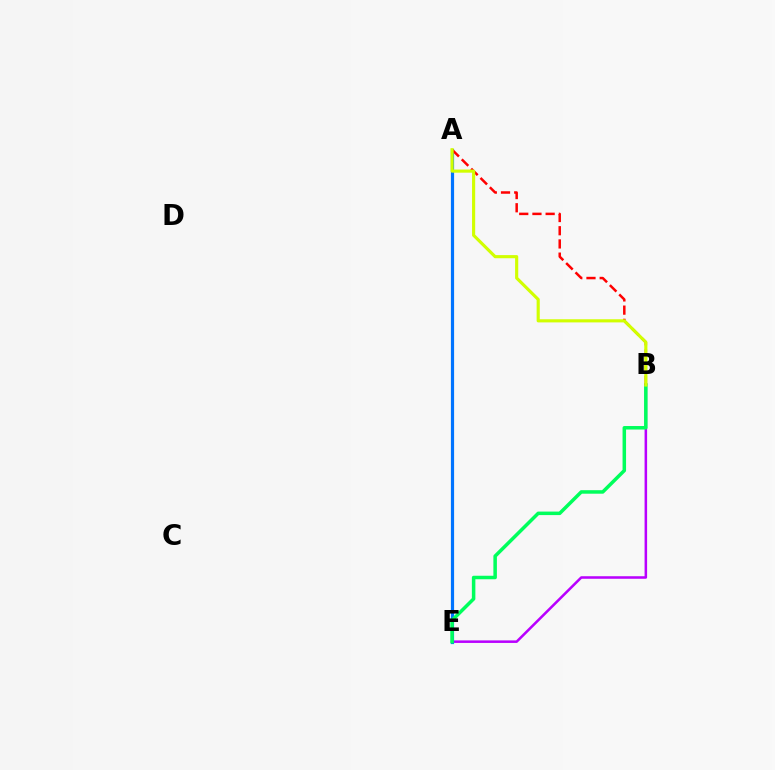{('B', 'E'): [{'color': '#b900ff', 'line_style': 'solid', 'thickness': 1.83}, {'color': '#00ff5c', 'line_style': 'solid', 'thickness': 2.53}], ('A', 'E'): [{'color': '#0074ff', 'line_style': 'solid', 'thickness': 2.3}], ('A', 'B'): [{'color': '#ff0000', 'line_style': 'dashed', 'thickness': 1.79}, {'color': '#d1ff00', 'line_style': 'solid', 'thickness': 2.26}]}